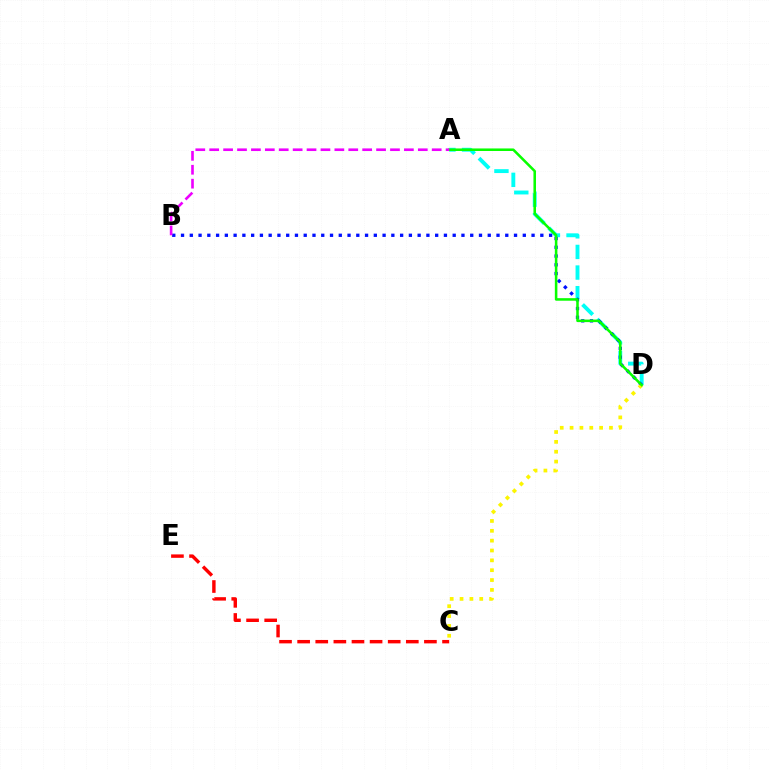{('A', 'D'): [{'color': '#00fff6', 'line_style': 'dashed', 'thickness': 2.8}, {'color': '#08ff00', 'line_style': 'solid', 'thickness': 1.84}], ('B', 'D'): [{'color': '#0010ff', 'line_style': 'dotted', 'thickness': 2.38}], ('C', 'D'): [{'color': '#fcf500', 'line_style': 'dotted', 'thickness': 2.68}], ('A', 'B'): [{'color': '#ee00ff', 'line_style': 'dashed', 'thickness': 1.89}], ('C', 'E'): [{'color': '#ff0000', 'line_style': 'dashed', 'thickness': 2.46}]}